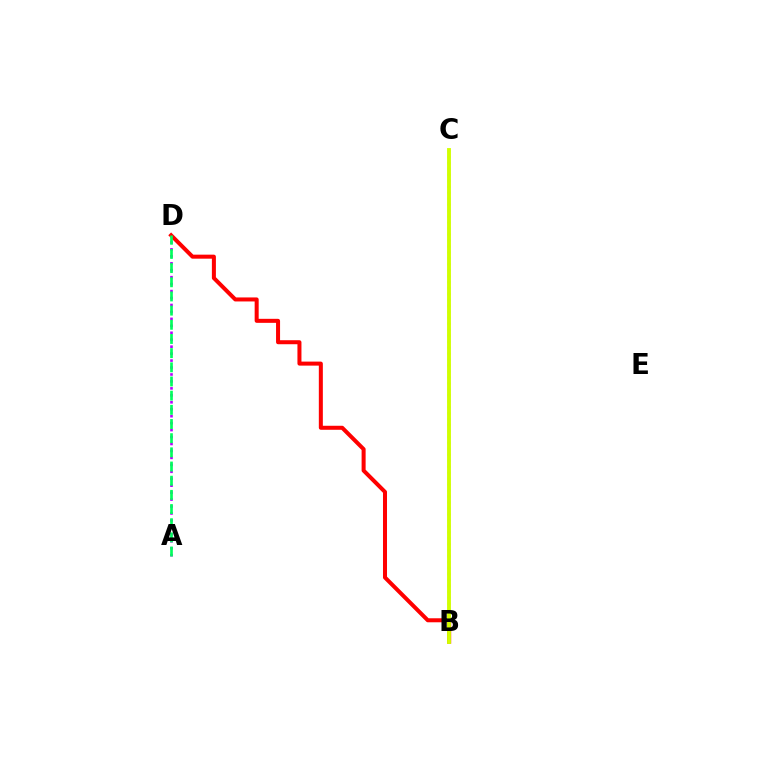{('B', 'C'): [{'color': '#0074ff', 'line_style': 'dotted', 'thickness': 1.62}, {'color': '#d1ff00', 'line_style': 'solid', 'thickness': 2.78}], ('A', 'D'): [{'color': '#b900ff', 'line_style': 'dotted', 'thickness': 1.89}, {'color': '#00ff5c', 'line_style': 'dashed', 'thickness': 1.93}], ('B', 'D'): [{'color': '#ff0000', 'line_style': 'solid', 'thickness': 2.89}]}